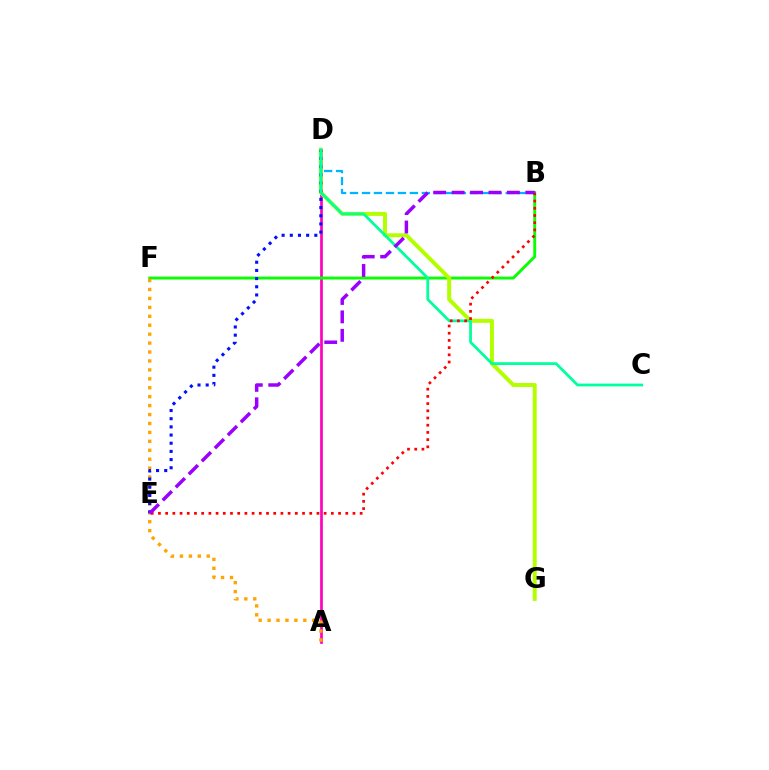{('A', 'D'): [{'color': '#ff00bd', 'line_style': 'solid', 'thickness': 1.94}], ('B', 'F'): [{'color': '#08ff00', 'line_style': 'solid', 'thickness': 2.08}], ('D', 'G'): [{'color': '#b3ff00', 'line_style': 'solid', 'thickness': 2.86}], ('A', 'F'): [{'color': '#ffa500', 'line_style': 'dotted', 'thickness': 2.43}], ('B', 'D'): [{'color': '#00b5ff', 'line_style': 'dashed', 'thickness': 1.63}], ('D', 'E'): [{'color': '#0010ff', 'line_style': 'dotted', 'thickness': 2.22}], ('C', 'D'): [{'color': '#00ff9d', 'line_style': 'solid', 'thickness': 1.99}], ('B', 'E'): [{'color': '#ff0000', 'line_style': 'dotted', 'thickness': 1.96}, {'color': '#9b00ff', 'line_style': 'dashed', 'thickness': 2.5}]}